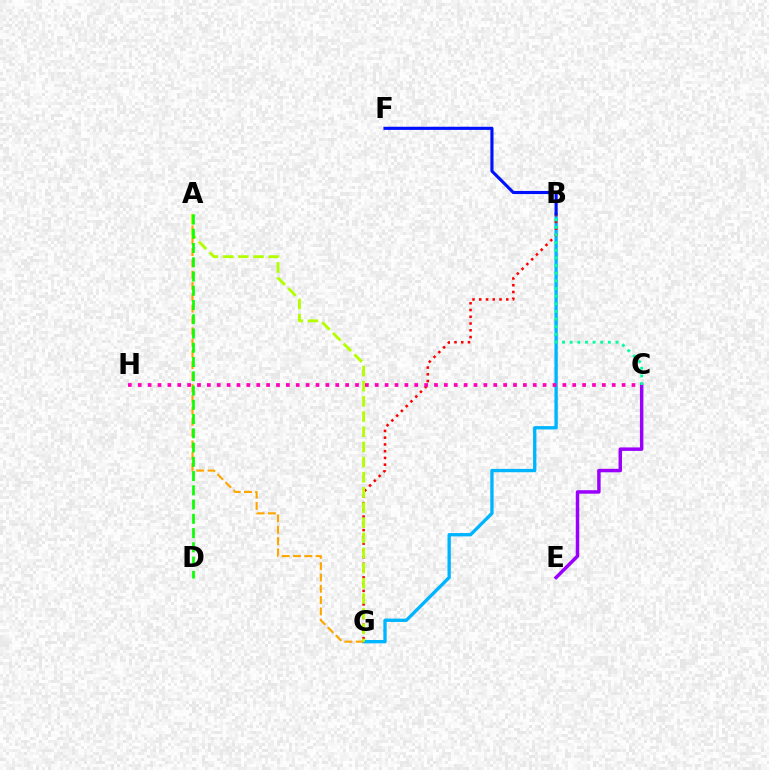{('B', 'G'): [{'color': '#00b5ff', 'line_style': 'solid', 'thickness': 2.4}, {'color': '#ff0000', 'line_style': 'dotted', 'thickness': 1.84}], ('A', 'G'): [{'color': '#ffa500', 'line_style': 'dashed', 'thickness': 1.54}, {'color': '#b3ff00', 'line_style': 'dashed', 'thickness': 2.06}], ('C', 'H'): [{'color': '#ff00bd', 'line_style': 'dotted', 'thickness': 2.68}], ('C', 'E'): [{'color': '#9b00ff', 'line_style': 'solid', 'thickness': 2.5}], ('B', 'C'): [{'color': '#00ff9d', 'line_style': 'dotted', 'thickness': 2.08}], ('A', 'D'): [{'color': '#08ff00', 'line_style': 'dashed', 'thickness': 1.94}], ('B', 'F'): [{'color': '#0010ff', 'line_style': 'solid', 'thickness': 2.25}]}